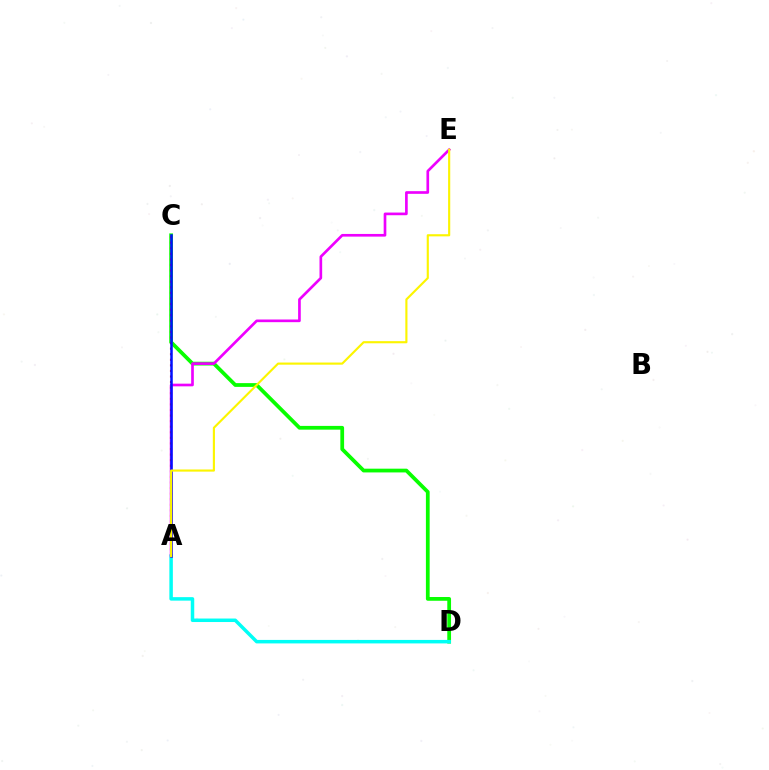{('C', 'D'): [{'color': '#08ff00', 'line_style': 'solid', 'thickness': 2.7}], ('A', 'D'): [{'color': '#00fff6', 'line_style': 'solid', 'thickness': 2.51}], ('A', 'E'): [{'color': '#ee00ff', 'line_style': 'solid', 'thickness': 1.92}, {'color': '#fcf500', 'line_style': 'solid', 'thickness': 1.54}], ('A', 'C'): [{'color': '#ff0000', 'line_style': 'dotted', 'thickness': 1.51}, {'color': '#0010ff', 'line_style': 'solid', 'thickness': 1.81}]}